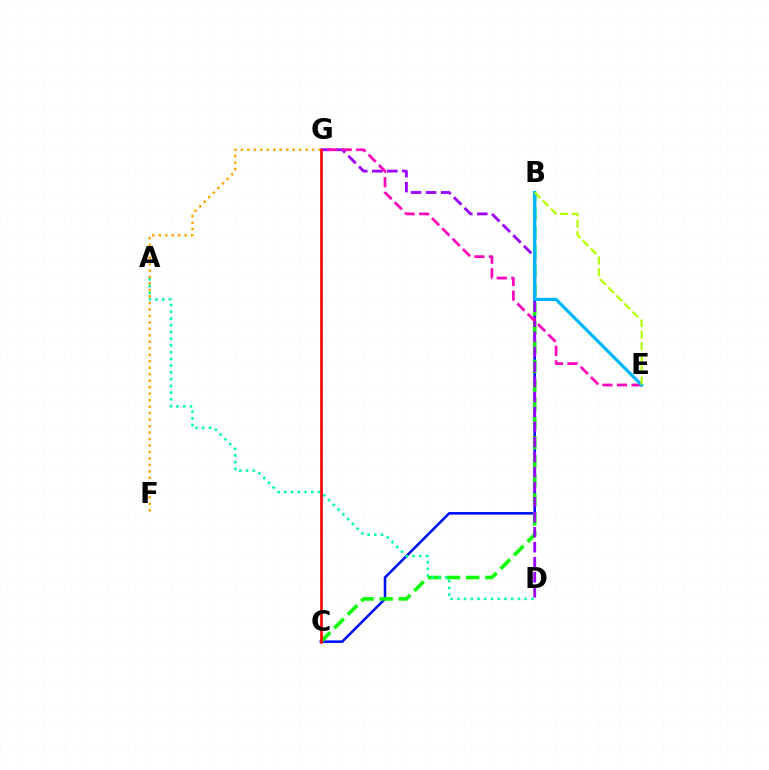{('B', 'C'): [{'color': '#0010ff', 'line_style': 'solid', 'thickness': 1.86}, {'color': '#08ff00', 'line_style': 'dashed', 'thickness': 2.59}], ('F', 'G'): [{'color': '#ffa500', 'line_style': 'dotted', 'thickness': 1.76}], ('D', 'G'): [{'color': '#9b00ff', 'line_style': 'dashed', 'thickness': 2.04}], ('A', 'D'): [{'color': '#00ff9d', 'line_style': 'dotted', 'thickness': 1.83}], ('E', 'G'): [{'color': '#ff00bd', 'line_style': 'dashed', 'thickness': 1.98}], ('C', 'G'): [{'color': '#ff0000', 'line_style': 'solid', 'thickness': 1.89}], ('B', 'E'): [{'color': '#00b5ff', 'line_style': 'solid', 'thickness': 2.31}, {'color': '#b3ff00', 'line_style': 'dashed', 'thickness': 1.56}]}